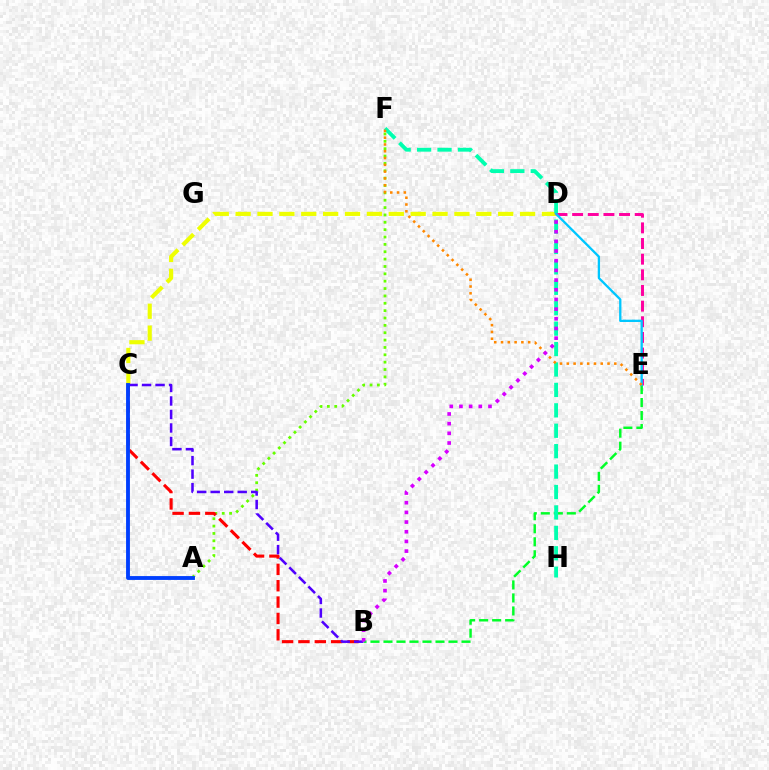{('A', 'F'): [{'color': '#66ff00', 'line_style': 'dotted', 'thickness': 2.0}], ('C', 'D'): [{'color': '#eeff00', 'line_style': 'dashed', 'thickness': 2.97}], ('D', 'E'): [{'color': '#ff00a0', 'line_style': 'dashed', 'thickness': 2.13}, {'color': '#00c7ff', 'line_style': 'solid', 'thickness': 1.66}], ('B', 'C'): [{'color': '#ff0000', 'line_style': 'dashed', 'thickness': 2.22}, {'color': '#4f00ff', 'line_style': 'dashed', 'thickness': 1.83}], ('B', 'E'): [{'color': '#00ff27', 'line_style': 'dashed', 'thickness': 1.77}], ('F', 'H'): [{'color': '#00ffaf', 'line_style': 'dashed', 'thickness': 2.77}], ('E', 'F'): [{'color': '#ff8800', 'line_style': 'dotted', 'thickness': 1.84}], ('A', 'C'): [{'color': '#003fff', 'line_style': 'solid', 'thickness': 2.78}], ('B', 'D'): [{'color': '#d600ff', 'line_style': 'dotted', 'thickness': 2.63}]}